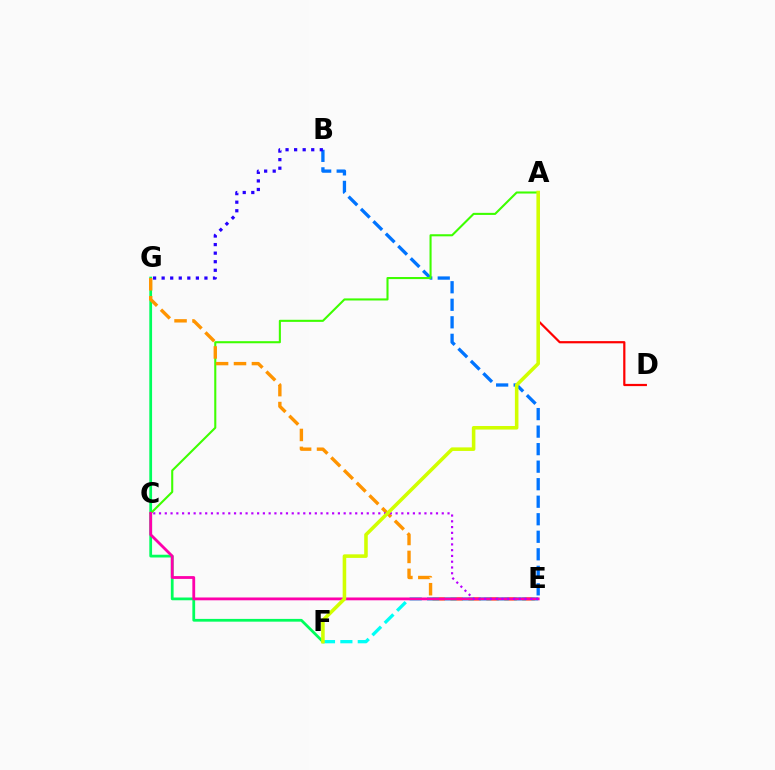{('F', 'G'): [{'color': '#00ff5c', 'line_style': 'solid', 'thickness': 1.99}], ('B', 'E'): [{'color': '#0074ff', 'line_style': 'dashed', 'thickness': 2.38}], ('B', 'G'): [{'color': '#2500ff', 'line_style': 'dotted', 'thickness': 2.33}], ('A', 'C'): [{'color': '#3dff00', 'line_style': 'solid', 'thickness': 1.5}], ('A', 'D'): [{'color': '#ff0000', 'line_style': 'solid', 'thickness': 1.59}], ('E', 'G'): [{'color': '#ff9400', 'line_style': 'dashed', 'thickness': 2.44}], ('E', 'F'): [{'color': '#00fff6', 'line_style': 'dashed', 'thickness': 2.36}], ('C', 'E'): [{'color': '#ff00ac', 'line_style': 'solid', 'thickness': 2.03}, {'color': '#b900ff', 'line_style': 'dotted', 'thickness': 1.57}], ('A', 'F'): [{'color': '#d1ff00', 'line_style': 'solid', 'thickness': 2.56}]}